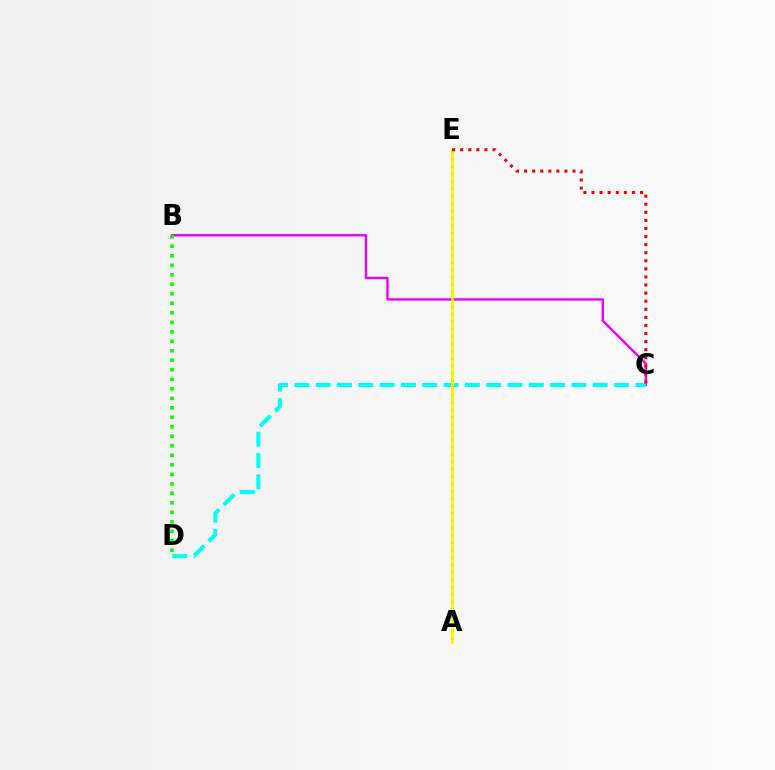{('B', 'C'): [{'color': '#ee00ff', 'line_style': 'solid', 'thickness': 1.74}], ('B', 'D'): [{'color': '#08ff00', 'line_style': 'dotted', 'thickness': 2.58}], ('C', 'D'): [{'color': '#00fff6', 'line_style': 'dashed', 'thickness': 2.89}], ('A', 'E'): [{'color': '#0010ff', 'line_style': 'dotted', 'thickness': 2.0}, {'color': '#fcf500', 'line_style': 'solid', 'thickness': 2.05}], ('C', 'E'): [{'color': '#ff0000', 'line_style': 'dotted', 'thickness': 2.19}]}